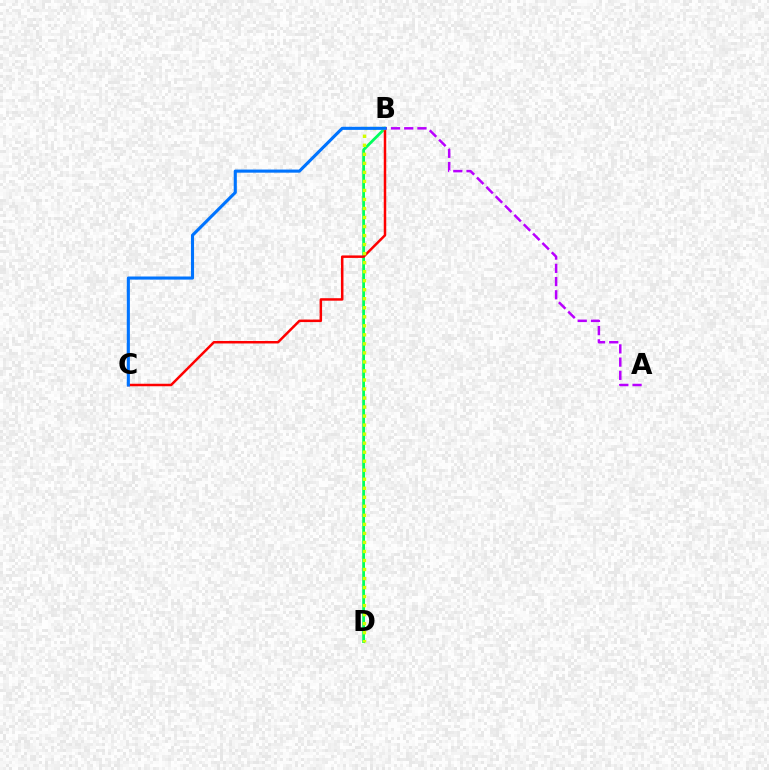{('B', 'D'): [{'color': '#00ff5c', 'line_style': 'solid', 'thickness': 1.99}, {'color': '#d1ff00', 'line_style': 'dotted', 'thickness': 2.45}], ('A', 'B'): [{'color': '#b900ff', 'line_style': 'dashed', 'thickness': 1.8}], ('B', 'C'): [{'color': '#ff0000', 'line_style': 'solid', 'thickness': 1.8}, {'color': '#0074ff', 'line_style': 'solid', 'thickness': 2.24}]}